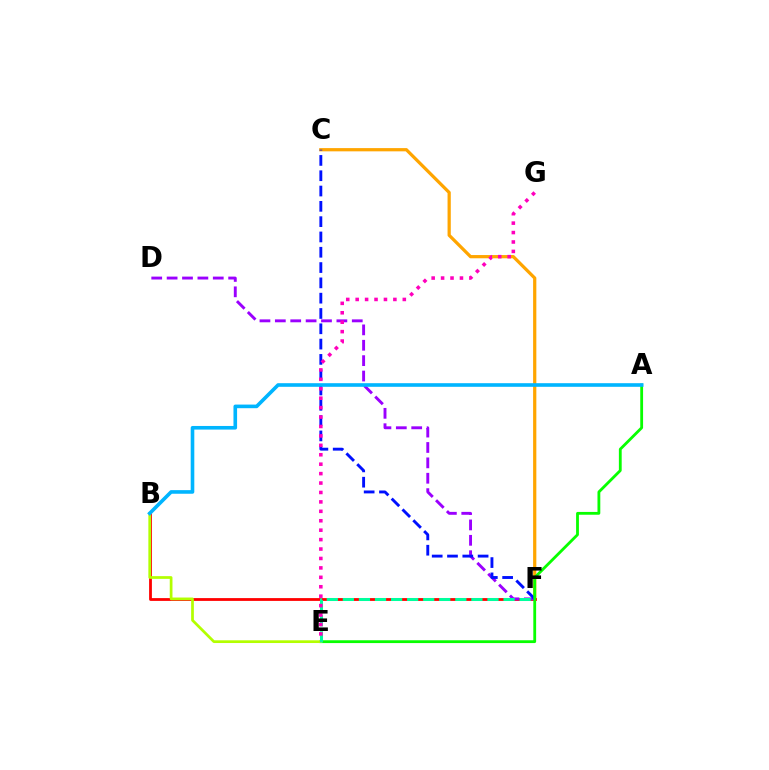{('C', 'F'): [{'color': '#ffa500', 'line_style': 'solid', 'thickness': 2.33}, {'color': '#0010ff', 'line_style': 'dashed', 'thickness': 2.08}], ('B', 'F'): [{'color': '#ff0000', 'line_style': 'solid', 'thickness': 2.01}], ('D', 'F'): [{'color': '#9b00ff', 'line_style': 'dashed', 'thickness': 2.09}], ('A', 'E'): [{'color': '#08ff00', 'line_style': 'solid', 'thickness': 2.03}], ('B', 'E'): [{'color': '#b3ff00', 'line_style': 'solid', 'thickness': 1.96}], ('E', 'F'): [{'color': '#00ff9d', 'line_style': 'dashed', 'thickness': 2.18}], ('A', 'B'): [{'color': '#00b5ff', 'line_style': 'solid', 'thickness': 2.61}], ('E', 'G'): [{'color': '#ff00bd', 'line_style': 'dotted', 'thickness': 2.56}]}